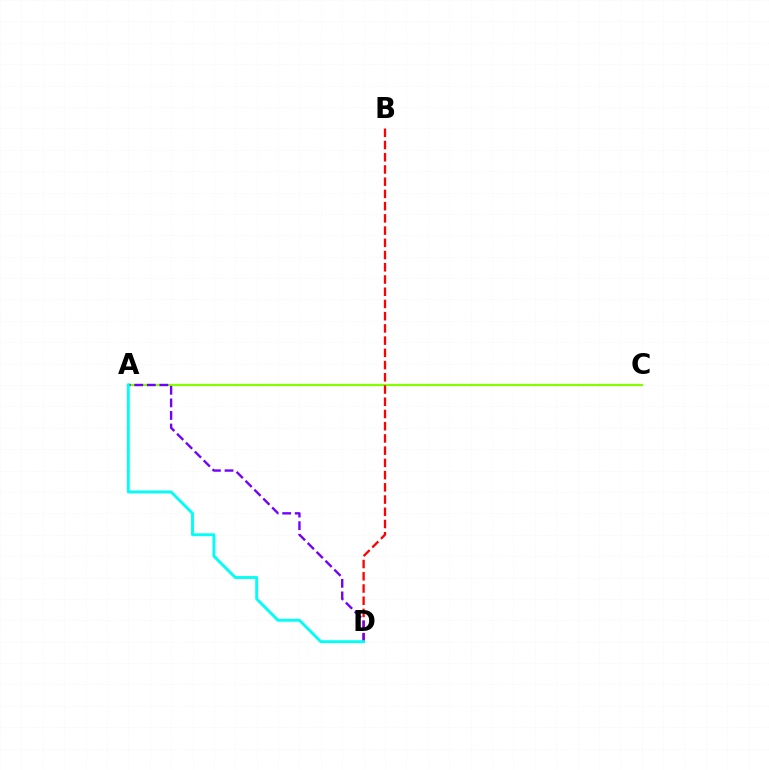{('A', 'C'): [{'color': '#84ff00', 'line_style': 'solid', 'thickness': 1.62}], ('B', 'D'): [{'color': '#ff0000', 'line_style': 'dashed', 'thickness': 1.66}], ('A', 'D'): [{'color': '#7200ff', 'line_style': 'dashed', 'thickness': 1.71}, {'color': '#00fff6', 'line_style': 'solid', 'thickness': 2.08}]}